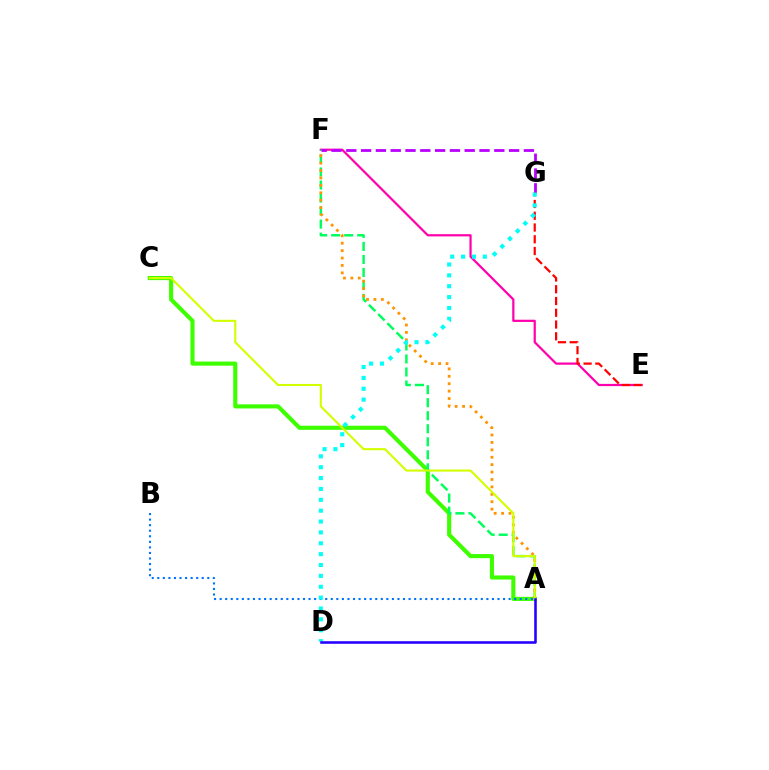{('E', 'F'): [{'color': '#ff00ac', 'line_style': 'solid', 'thickness': 1.6}], ('F', 'G'): [{'color': '#b900ff', 'line_style': 'dashed', 'thickness': 2.01}], ('A', 'C'): [{'color': '#3dff00', 'line_style': 'solid', 'thickness': 2.96}, {'color': '#d1ff00', 'line_style': 'solid', 'thickness': 1.51}], ('A', 'F'): [{'color': '#00ff5c', 'line_style': 'dashed', 'thickness': 1.77}, {'color': '#ff9400', 'line_style': 'dotted', 'thickness': 2.01}], ('E', 'G'): [{'color': '#ff0000', 'line_style': 'dashed', 'thickness': 1.6}], ('A', 'B'): [{'color': '#0074ff', 'line_style': 'dotted', 'thickness': 1.51}], ('D', 'G'): [{'color': '#00fff6', 'line_style': 'dotted', 'thickness': 2.95}], ('A', 'D'): [{'color': '#2500ff', 'line_style': 'solid', 'thickness': 1.85}]}